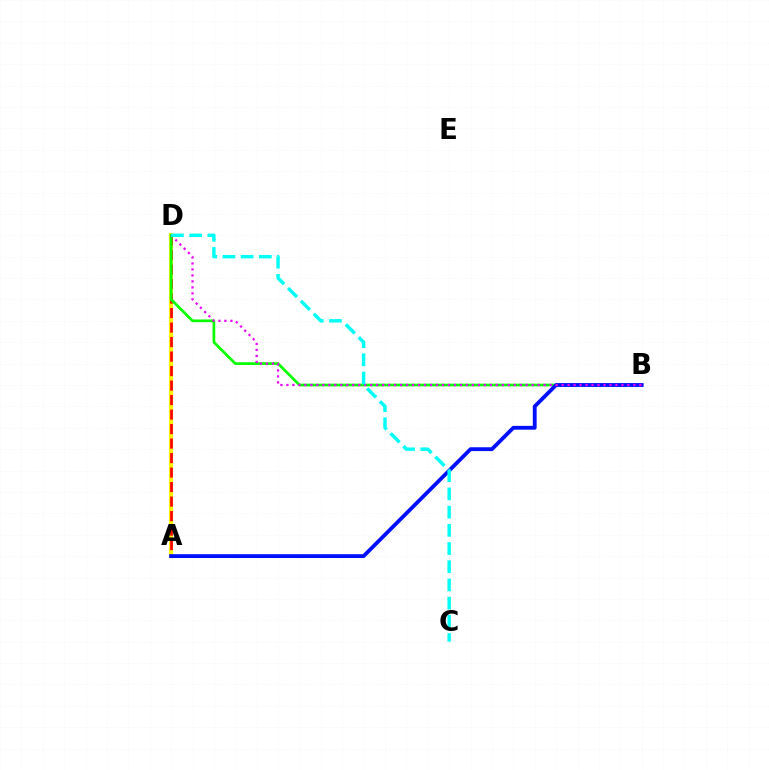{('A', 'D'): [{'color': '#fcf500', 'line_style': 'solid', 'thickness': 2.92}, {'color': '#ff0000', 'line_style': 'dashed', 'thickness': 1.97}], ('B', 'D'): [{'color': '#08ff00', 'line_style': 'solid', 'thickness': 1.96}, {'color': '#ee00ff', 'line_style': 'dotted', 'thickness': 1.63}], ('A', 'B'): [{'color': '#0010ff', 'line_style': 'solid', 'thickness': 2.76}], ('C', 'D'): [{'color': '#00fff6', 'line_style': 'dashed', 'thickness': 2.47}]}